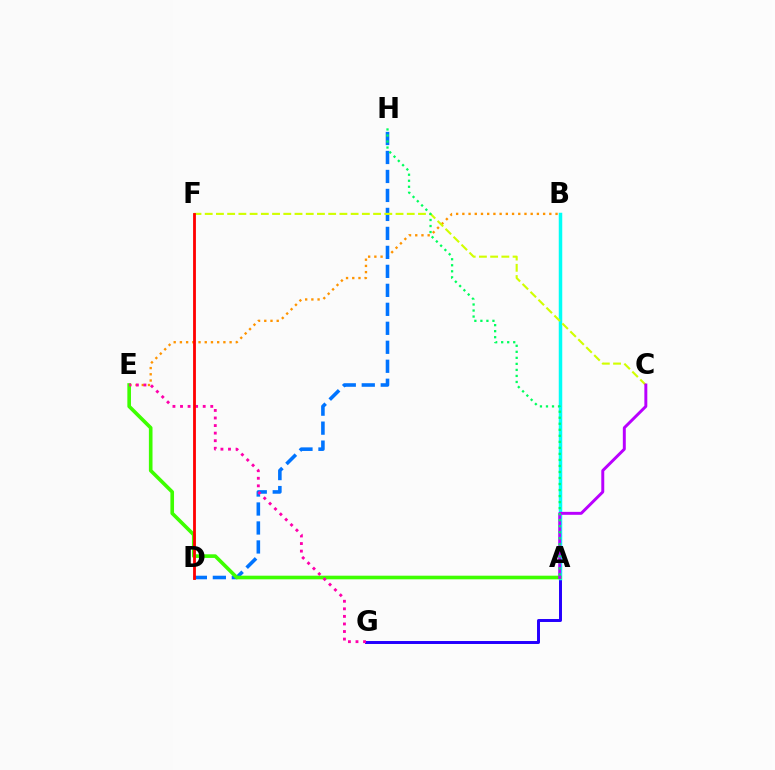{('A', 'G'): [{'color': '#2500ff', 'line_style': 'solid', 'thickness': 2.14}], ('B', 'E'): [{'color': '#ff9400', 'line_style': 'dotted', 'thickness': 1.69}], ('D', 'H'): [{'color': '#0074ff', 'line_style': 'dashed', 'thickness': 2.58}], ('A', 'B'): [{'color': '#00fff6', 'line_style': 'solid', 'thickness': 2.51}], ('A', 'E'): [{'color': '#3dff00', 'line_style': 'solid', 'thickness': 2.61}], ('C', 'F'): [{'color': '#d1ff00', 'line_style': 'dashed', 'thickness': 1.52}], ('E', 'G'): [{'color': '#ff00ac', 'line_style': 'dotted', 'thickness': 2.05}], ('D', 'F'): [{'color': '#ff0000', 'line_style': 'solid', 'thickness': 2.03}], ('A', 'C'): [{'color': '#b900ff', 'line_style': 'solid', 'thickness': 2.12}], ('A', 'H'): [{'color': '#00ff5c', 'line_style': 'dotted', 'thickness': 1.64}]}